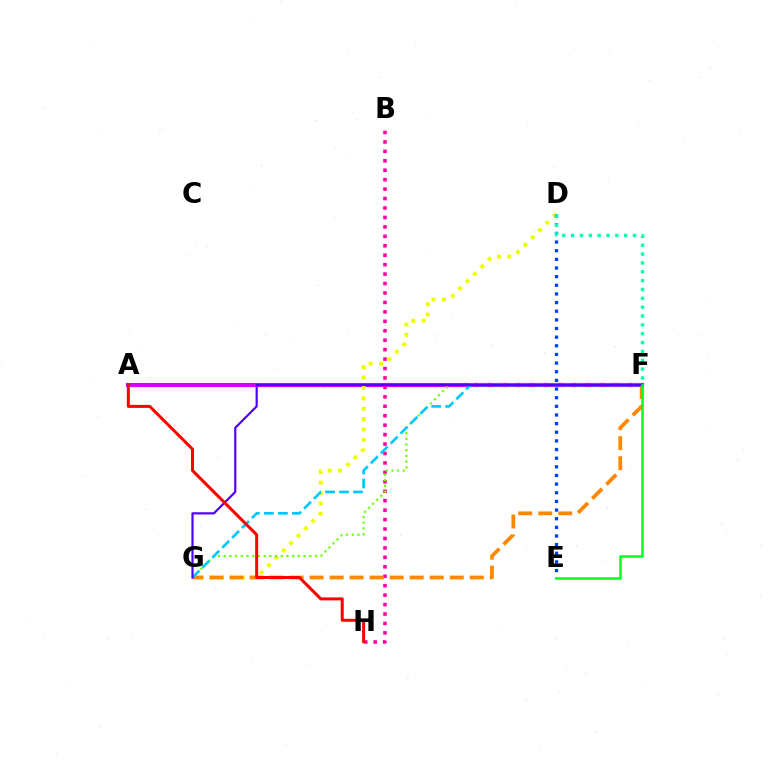{('A', 'F'): [{'color': '#d600ff', 'line_style': 'solid', 'thickness': 2.99}], ('D', 'G'): [{'color': '#eeff00', 'line_style': 'dotted', 'thickness': 2.83}], ('B', 'H'): [{'color': '#ff00a0', 'line_style': 'dotted', 'thickness': 2.57}], ('F', 'G'): [{'color': '#ff8800', 'line_style': 'dashed', 'thickness': 2.72}, {'color': '#66ff00', 'line_style': 'dotted', 'thickness': 1.55}, {'color': '#00c7ff', 'line_style': 'dashed', 'thickness': 1.9}, {'color': '#4f00ff', 'line_style': 'solid', 'thickness': 1.57}], ('D', 'E'): [{'color': '#003fff', 'line_style': 'dotted', 'thickness': 2.35}], ('A', 'H'): [{'color': '#ff0000', 'line_style': 'solid', 'thickness': 2.16}], ('E', 'F'): [{'color': '#00ff27', 'line_style': 'solid', 'thickness': 1.81}], ('D', 'F'): [{'color': '#00ffaf', 'line_style': 'dotted', 'thickness': 2.4}]}